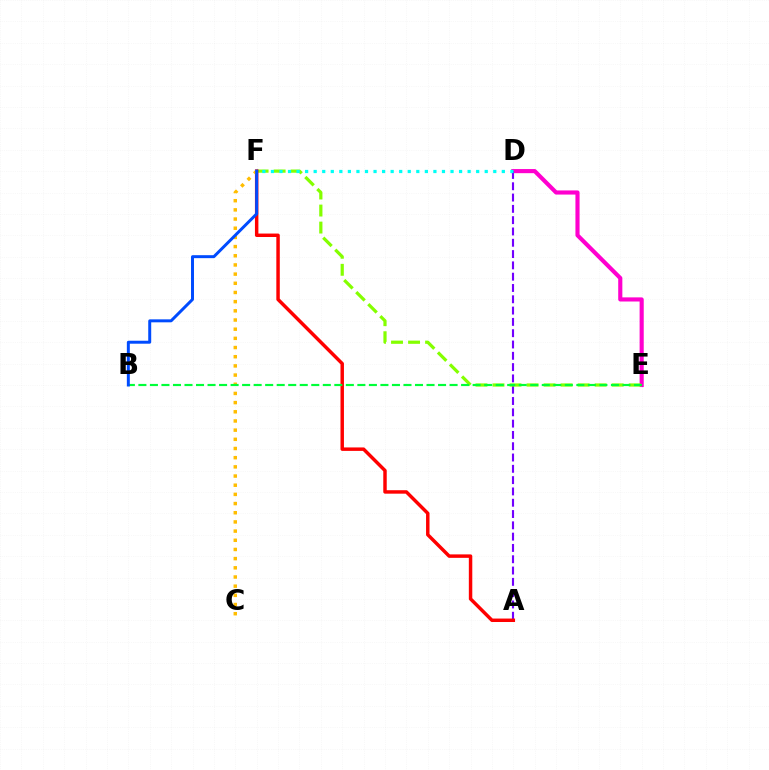{('D', 'E'): [{'color': '#ff00cf', 'line_style': 'solid', 'thickness': 2.97}], ('A', 'D'): [{'color': '#7200ff', 'line_style': 'dashed', 'thickness': 1.54}], ('E', 'F'): [{'color': '#84ff00', 'line_style': 'dashed', 'thickness': 2.31}], ('A', 'F'): [{'color': '#ff0000', 'line_style': 'solid', 'thickness': 2.49}], ('C', 'F'): [{'color': '#ffbd00', 'line_style': 'dotted', 'thickness': 2.49}], ('B', 'E'): [{'color': '#00ff39', 'line_style': 'dashed', 'thickness': 1.57}], ('D', 'F'): [{'color': '#00fff6', 'line_style': 'dotted', 'thickness': 2.32}], ('B', 'F'): [{'color': '#004bff', 'line_style': 'solid', 'thickness': 2.14}]}